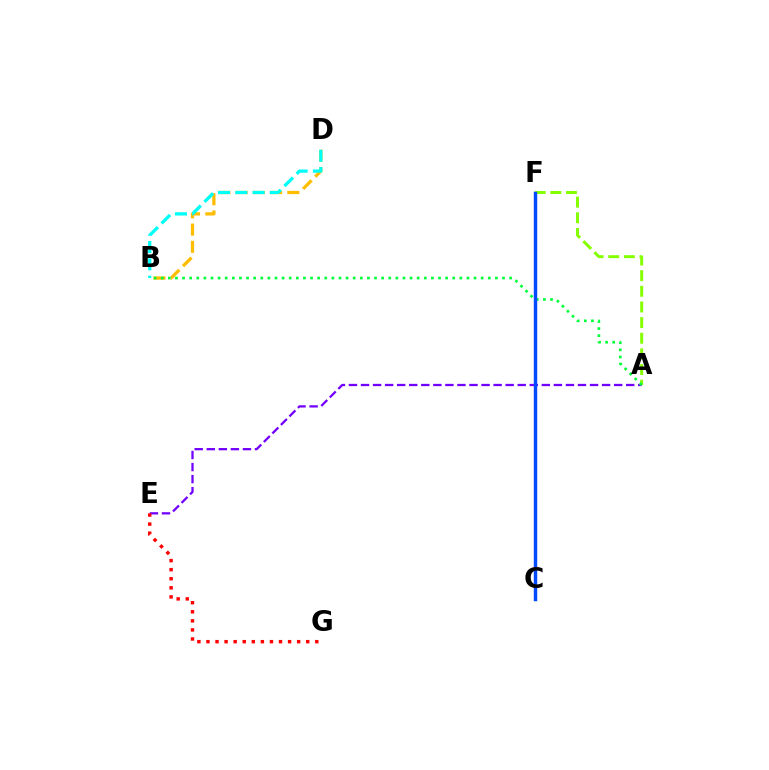{('A', 'F'): [{'color': '#84ff00', 'line_style': 'dashed', 'thickness': 2.13}], ('A', 'E'): [{'color': '#7200ff', 'line_style': 'dashed', 'thickness': 1.64}], ('B', 'D'): [{'color': '#ffbd00', 'line_style': 'dashed', 'thickness': 2.34}, {'color': '#00fff6', 'line_style': 'dashed', 'thickness': 2.35}], ('C', 'F'): [{'color': '#ff00cf', 'line_style': 'solid', 'thickness': 2.02}, {'color': '#004bff', 'line_style': 'solid', 'thickness': 2.48}], ('A', 'B'): [{'color': '#00ff39', 'line_style': 'dotted', 'thickness': 1.93}], ('E', 'G'): [{'color': '#ff0000', 'line_style': 'dotted', 'thickness': 2.46}]}